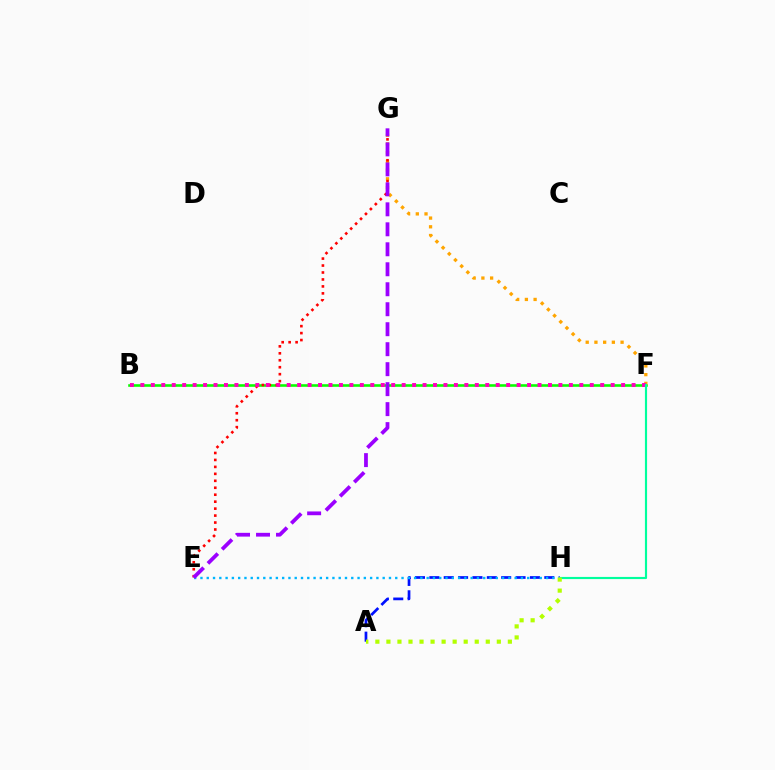{('B', 'F'): [{'color': '#08ff00', 'line_style': 'solid', 'thickness': 1.86}, {'color': '#ff00bd', 'line_style': 'dotted', 'thickness': 2.84}], ('A', 'H'): [{'color': '#0010ff', 'line_style': 'dashed', 'thickness': 1.95}, {'color': '#b3ff00', 'line_style': 'dotted', 'thickness': 3.0}], ('F', 'G'): [{'color': '#ffa500', 'line_style': 'dotted', 'thickness': 2.37}], ('E', 'G'): [{'color': '#ff0000', 'line_style': 'dotted', 'thickness': 1.89}, {'color': '#9b00ff', 'line_style': 'dashed', 'thickness': 2.71}], ('F', 'H'): [{'color': '#00ff9d', 'line_style': 'solid', 'thickness': 1.55}], ('E', 'H'): [{'color': '#00b5ff', 'line_style': 'dotted', 'thickness': 1.71}]}